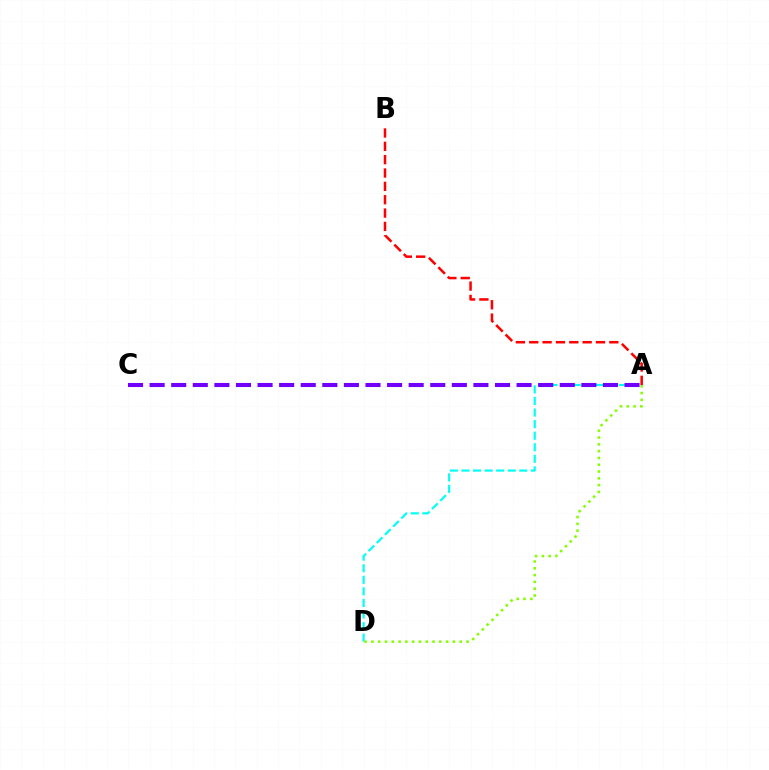{('A', 'D'): [{'color': '#00fff6', 'line_style': 'dashed', 'thickness': 1.57}, {'color': '#84ff00', 'line_style': 'dotted', 'thickness': 1.85}], ('A', 'B'): [{'color': '#ff0000', 'line_style': 'dashed', 'thickness': 1.81}], ('A', 'C'): [{'color': '#7200ff', 'line_style': 'dashed', 'thickness': 2.93}]}